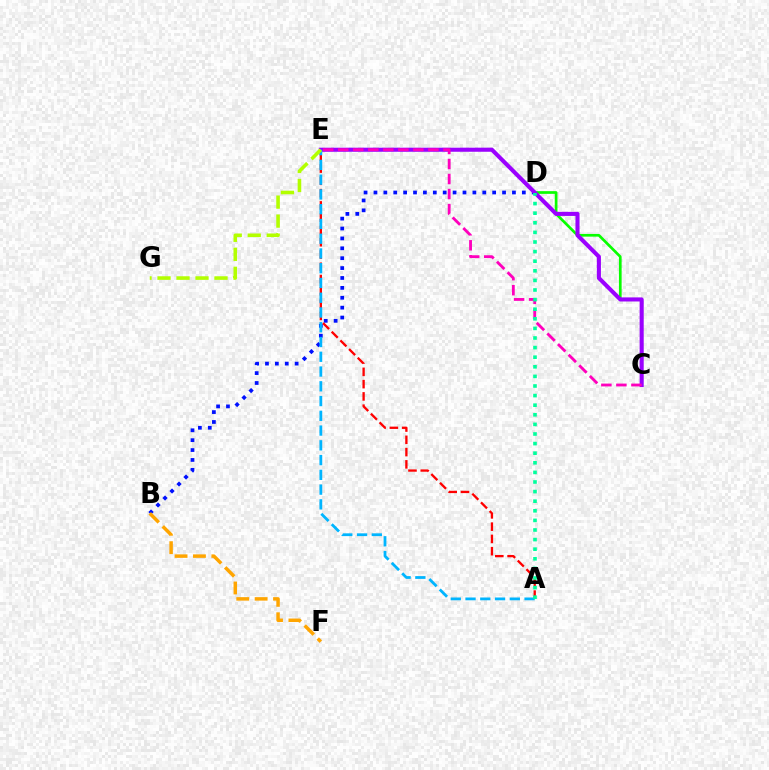{('C', 'D'): [{'color': '#08ff00', 'line_style': 'solid', 'thickness': 1.94}], ('B', 'D'): [{'color': '#0010ff', 'line_style': 'dotted', 'thickness': 2.69}], ('A', 'E'): [{'color': '#ff0000', 'line_style': 'dashed', 'thickness': 1.67}, {'color': '#00b5ff', 'line_style': 'dashed', 'thickness': 2.01}], ('C', 'E'): [{'color': '#9b00ff', 'line_style': 'solid', 'thickness': 2.94}, {'color': '#ff00bd', 'line_style': 'dashed', 'thickness': 2.04}], ('E', 'G'): [{'color': '#b3ff00', 'line_style': 'dashed', 'thickness': 2.58}], ('A', 'D'): [{'color': '#00ff9d', 'line_style': 'dotted', 'thickness': 2.61}], ('B', 'F'): [{'color': '#ffa500', 'line_style': 'dashed', 'thickness': 2.5}]}